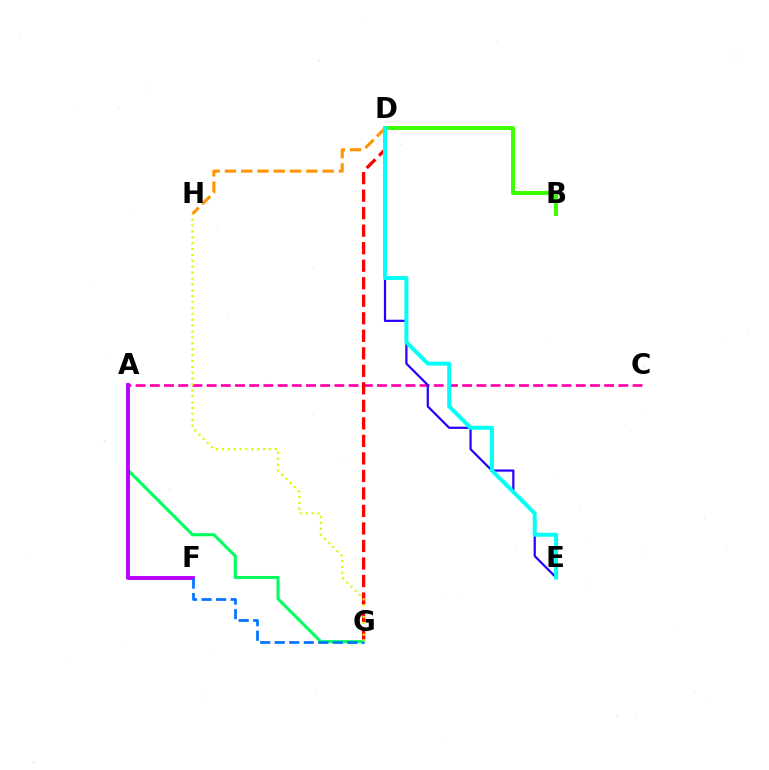{('A', 'C'): [{'color': '#ff00ac', 'line_style': 'dashed', 'thickness': 1.93}], ('A', 'G'): [{'color': '#00ff5c', 'line_style': 'solid', 'thickness': 2.21}], ('D', 'E'): [{'color': '#2500ff', 'line_style': 'solid', 'thickness': 1.59}, {'color': '#00fff6', 'line_style': 'solid', 'thickness': 2.86}], ('D', 'G'): [{'color': '#ff0000', 'line_style': 'dashed', 'thickness': 2.38}], ('A', 'F'): [{'color': '#b900ff', 'line_style': 'solid', 'thickness': 2.8}], ('F', 'G'): [{'color': '#0074ff', 'line_style': 'dashed', 'thickness': 1.97}], ('B', 'D'): [{'color': '#3dff00', 'line_style': 'solid', 'thickness': 2.87}], ('D', 'H'): [{'color': '#ff9400', 'line_style': 'dashed', 'thickness': 2.21}], ('G', 'H'): [{'color': '#d1ff00', 'line_style': 'dotted', 'thickness': 1.6}]}